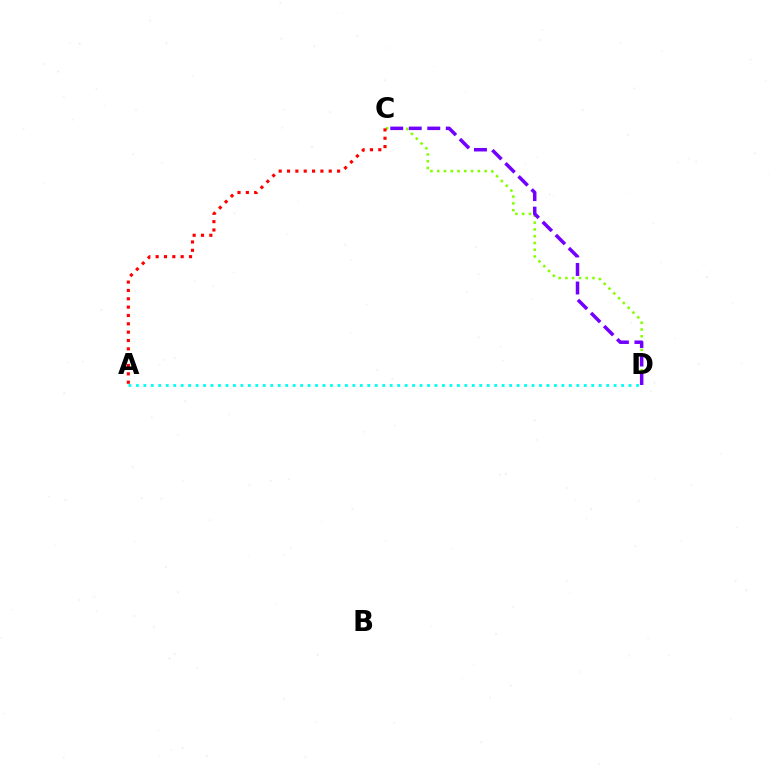{('C', 'D'): [{'color': '#84ff00', 'line_style': 'dotted', 'thickness': 1.84}, {'color': '#7200ff', 'line_style': 'dashed', 'thickness': 2.52}], ('A', 'C'): [{'color': '#ff0000', 'line_style': 'dotted', 'thickness': 2.27}], ('A', 'D'): [{'color': '#00fff6', 'line_style': 'dotted', 'thickness': 2.03}]}